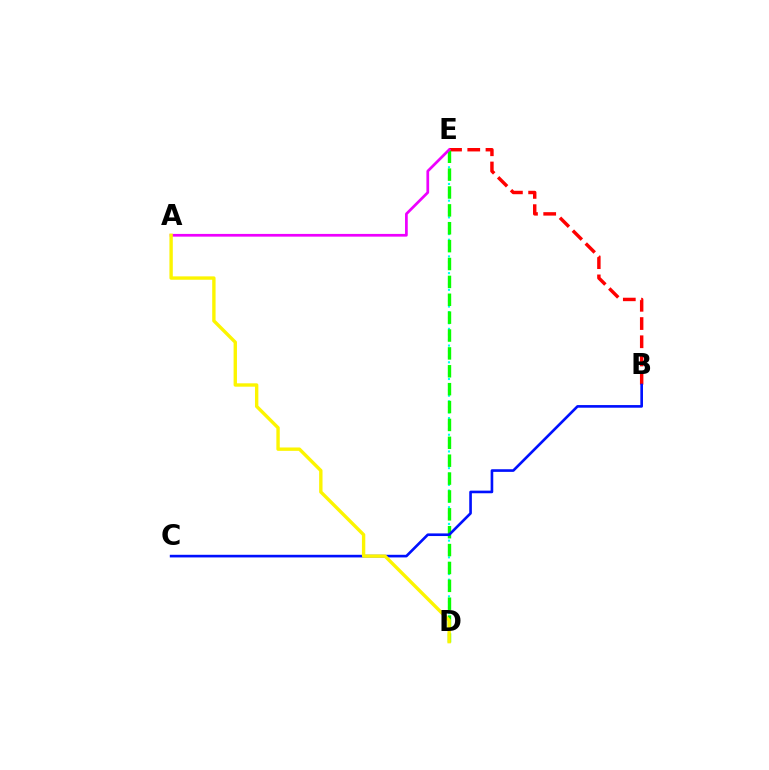{('D', 'E'): [{'color': '#00fff6', 'line_style': 'dotted', 'thickness': 1.51}, {'color': '#08ff00', 'line_style': 'dashed', 'thickness': 2.43}], ('B', 'E'): [{'color': '#ff0000', 'line_style': 'dashed', 'thickness': 2.48}], ('A', 'E'): [{'color': '#ee00ff', 'line_style': 'solid', 'thickness': 1.96}], ('B', 'C'): [{'color': '#0010ff', 'line_style': 'solid', 'thickness': 1.9}], ('A', 'D'): [{'color': '#fcf500', 'line_style': 'solid', 'thickness': 2.43}]}